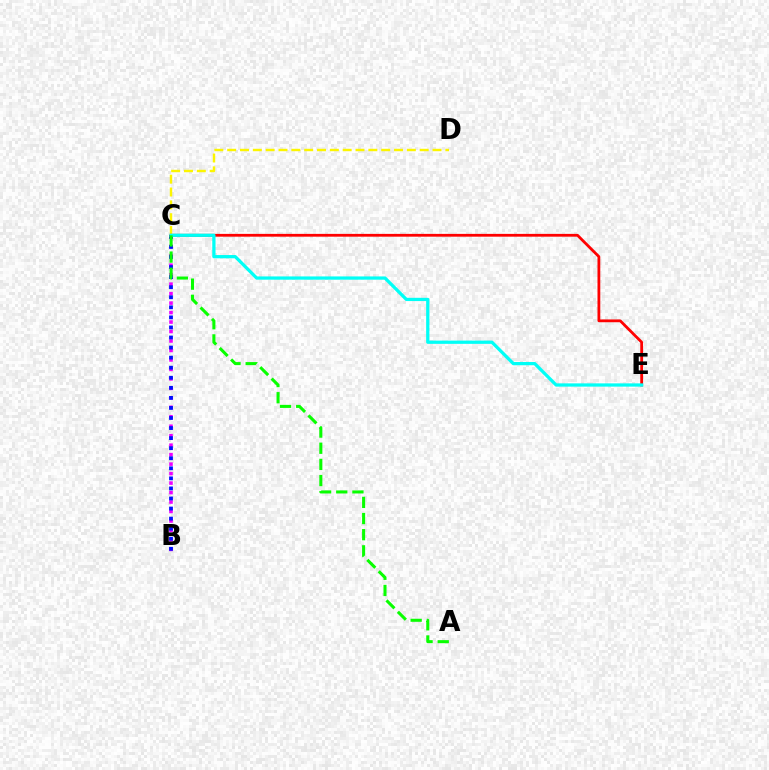{('B', 'C'): [{'color': '#ee00ff', 'line_style': 'dotted', 'thickness': 2.57}, {'color': '#0010ff', 'line_style': 'dotted', 'thickness': 2.73}], ('C', 'D'): [{'color': '#fcf500', 'line_style': 'dashed', 'thickness': 1.74}], ('C', 'E'): [{'color': '#ff0000', 'line_style': 'solid', 'thickness': 2.01}, {'color': '#00fff6', 'line_style': 'solid', 'thickness': 2.34}], ('A', 'C'): [{'color': '#08ff00', 'line_style': 'dashed', 'thickness': 2.19}]}